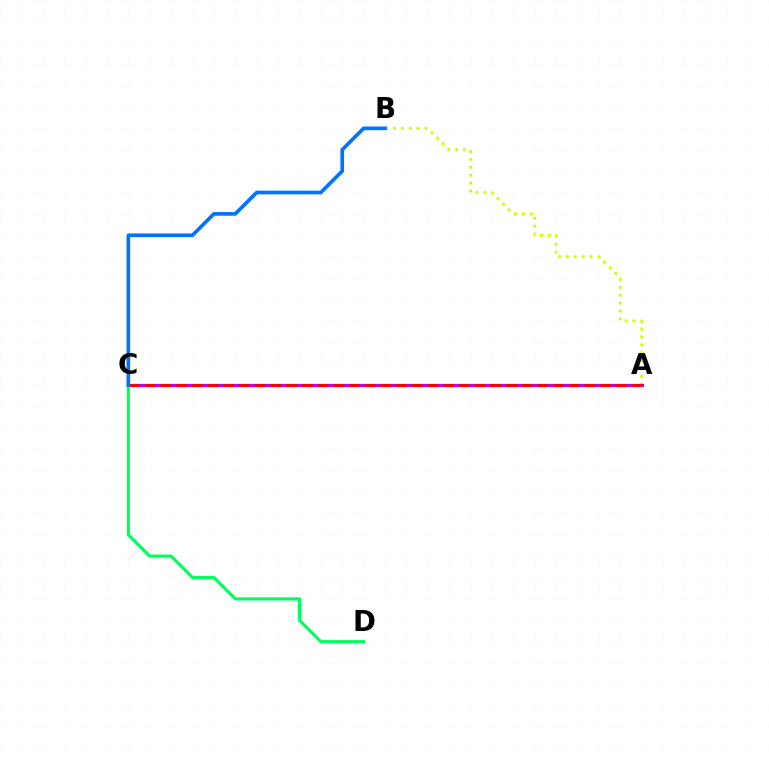{('A', 'B'): [{'color': '#d1ff00', 'line_style': 'dotted', 'thickness': 2.14}], ('A', 'C'): [{'color': '#b900ff', 'line_style': 'solid', 'thickness': 2.31}, {'color': '#ff0000', 'line_style': 'dashed', 'thickness': 2.13}], ('C', 'D'): [{'color': '#00ff5c', 'line_style': 'solid', 'thickness': 2.28}], ('B', 'C'): [{'color': '#0074ff', 'line_style': 'solid', 'thickness': 2.65}]}